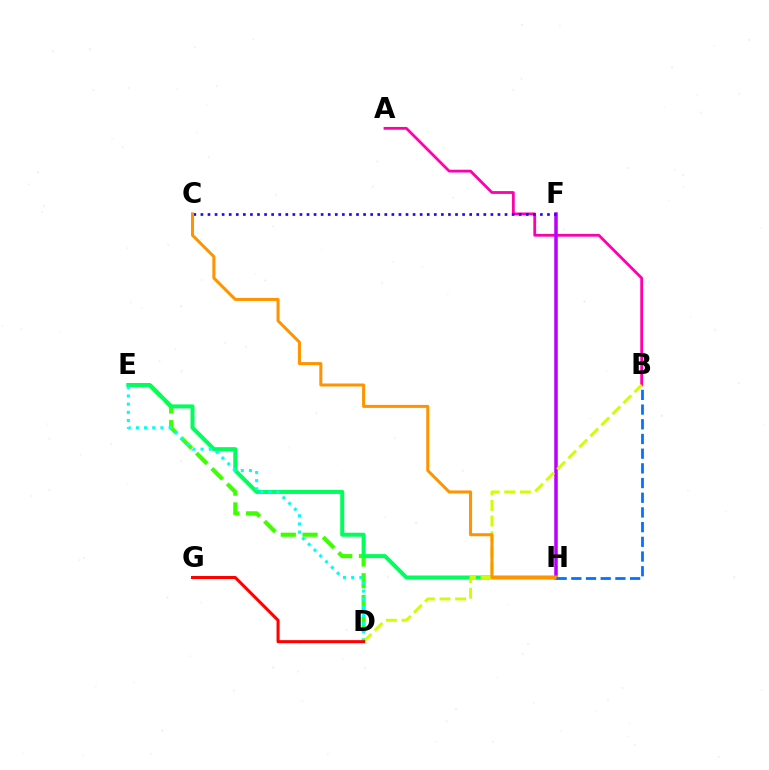{('D', 'E'): [{'color': '#3dff00', 'line_style': 'dashed', 'thickness': 2.96}, {'color': '#00fff6', 'line_style': 'dotted', 'thickness': 2.22}], ('A', 'B'): [{'color': '#ff00ac', 'line_style': 'solid', 'thickness': 2.01}], ('F', 'H'): [{'color': '#b900ff', 'line_style': 'solid', 'thickness': 2.53}], ('C', 'F'): [{'color': '#2500ff', 'line_style': 'dotted', 'thickness': 1.92}], ('E', 'H'): [{'color': '#00ff5c', 'line_style': 'solid', 'thickness': 2.88}], ('B', 'D'): [{'color': '#d1ff00', 'line_style': 'dashed', 'thickness': 2.12}], ('C', 'H'): [{'color': '#ff9400', 'line_style': 'solid', 'thickness': 2.18}], ('B', 'H'): [{'color': '#0074ff', 'line_style': 'dashed', 'thickness': 2.0}], ('D', 'G'): [{'color': '#ff0000', 'line_style': 'solid', 'thickness': 2.19}]}